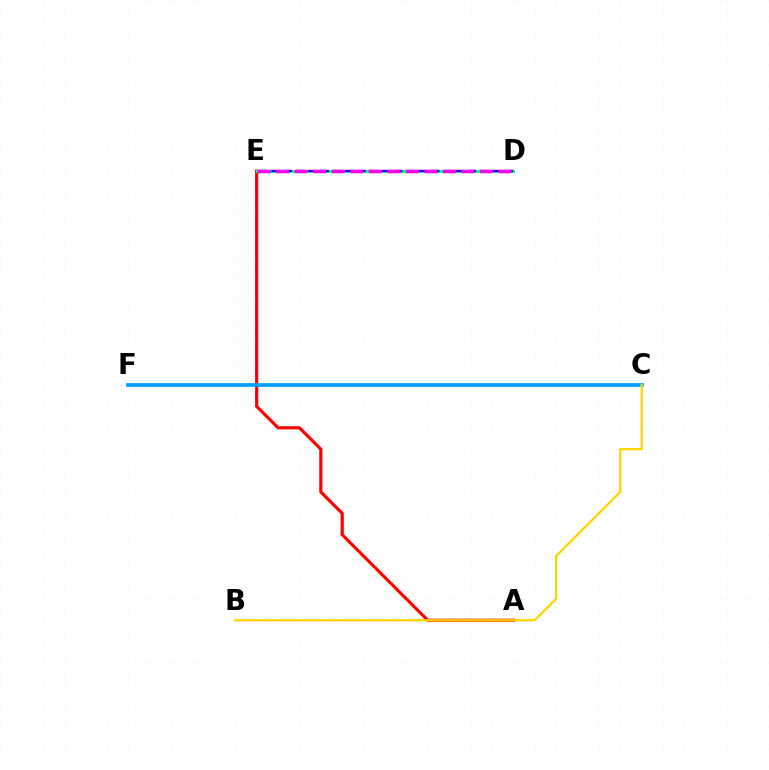{('A', 'E'): [{'color': '#ff0000', 'line_style': 'solid', 'thickness': 2.28}], ('D', 'E'): [{'color': '#4fff00', 'line_style': 'dashed', 'thickness': 2.33}, {'color': '#00ff86', 'line_style': 'solid', 'thickness': 2.12}, {'color': '#3700ff', 'line_style': 'dashed', 'thickness': 1.67}, {'color': '#ff00ed', 'line_style': 'dashed', 'thickness': 2.52}], ('C', 'F'): [{'color': '#009eff', 'line_style': 'solid', 'thickness': 2.69}], ('B', 'C'): [{'color': '#ffd500', 'line_style': 'solid', 'thickness': 1.64}]}